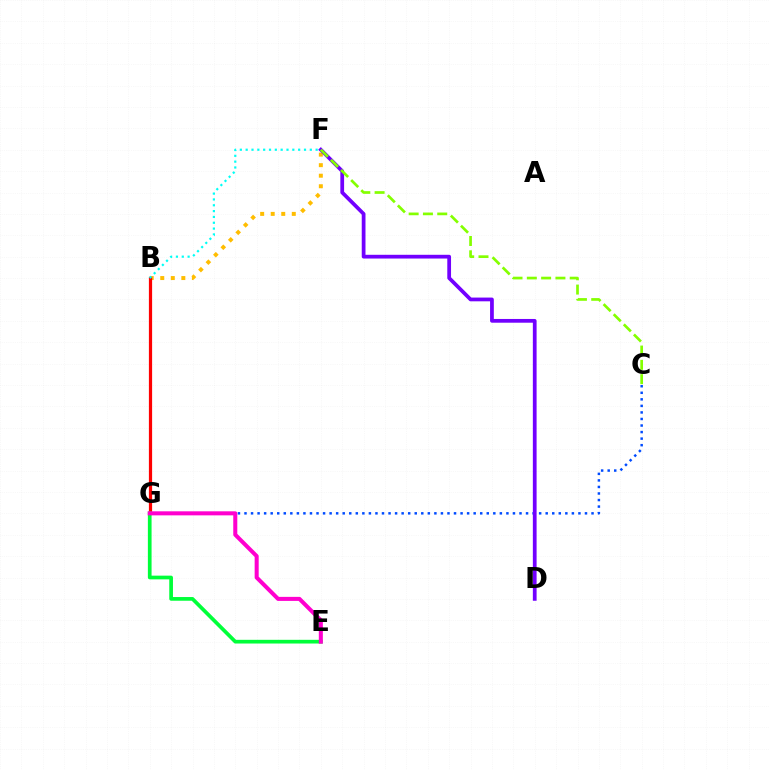{('C', 'G'): [{'color': '#004bff', 'line_style': 'dotted', 'thickness': 1.78}], ('B', 'F'): [{'color': '#ffbd00', 'line_style': 'dotted', 'thickness': 2.86}, {'color': '#00fff6', 'line_style': 'dotted', 'thickness': 1.58}], ('D', 'F'): [{'color': '#7200ff', 'line_style': 'solid', 'thickness': 2.7}], ('B', 'G'): [{'color': '#ff0000', 'line_style': 'solid', 'thickness': 2.32}], ('E', 'G'): [{'color': '#00ff39', 'line_style': 'solid', 'thickness': 2.67}, {'color': '#ff00cf', 'line_style': 'solid', 'thickness': 2.91}], ('C', 'F'): [{'color': '#84ff00', 'line_style': 'dashed', 'thickness': 1.94}]}